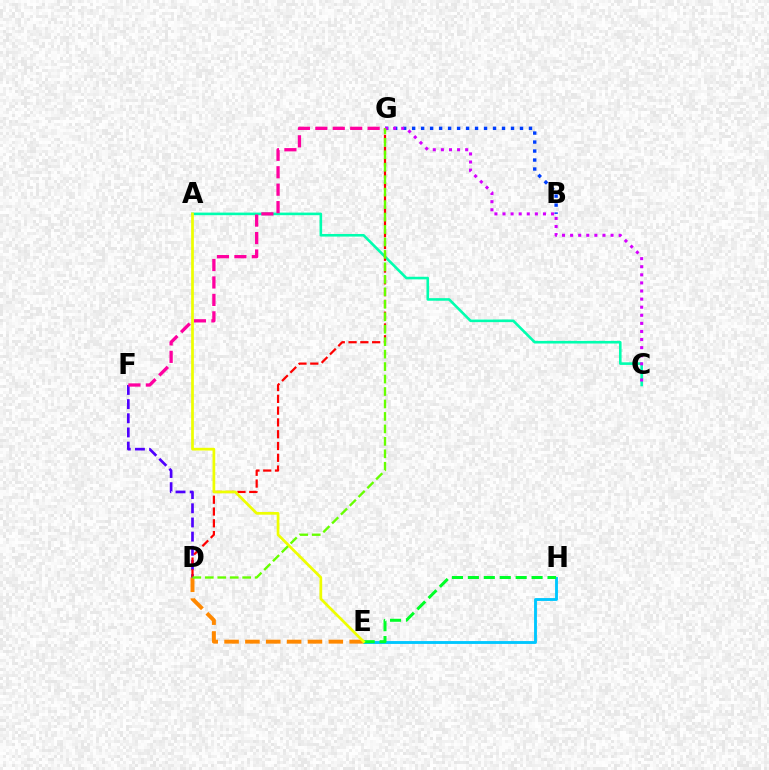{('E', 'H'): [{'color': '#00c7ff', 'line_style': 'solid', 'thickness': 2.06}, {'color': '#00ff27', 'line_style': 'dashed', 'thickness': 2.16}], ('A', 'C'): [{'color': '#00ffaf', 'line_style': 'solid', 'thickness': 1.87}], ('D', 'E'): [{'color': '#ff8800', 'line_style': 'dashed', 'thickness': 2.83}], ('D', 'F'): [{'color': '#4f00ff', 'line_style': 'dashed', 'thickness': 1.92}], ('F', 'G'): [{'color': '#ff00a0', 'line_style': 'dashed', 'thickness': 2.37}], ('B', 'G'): [{'color': '#003fff', 'line_style': 'dotted', 'thickness': 2.44}], ('D', 'G'): [{'color': '#ff0000', 'line_style': 'dashed', 'thickness': 1.6}, {'color': '#66ff00', 'line_style': 'dashed', 'thickness': 1.69}], ('A', 'E'): [{'color': '#eeff00', 'line_style': 'solid', 'thickness': 1.96}], ('C', 'G'): [{'color': '#d600ff', 'line_style': 'dotted', 'thickness': 2.2}]}